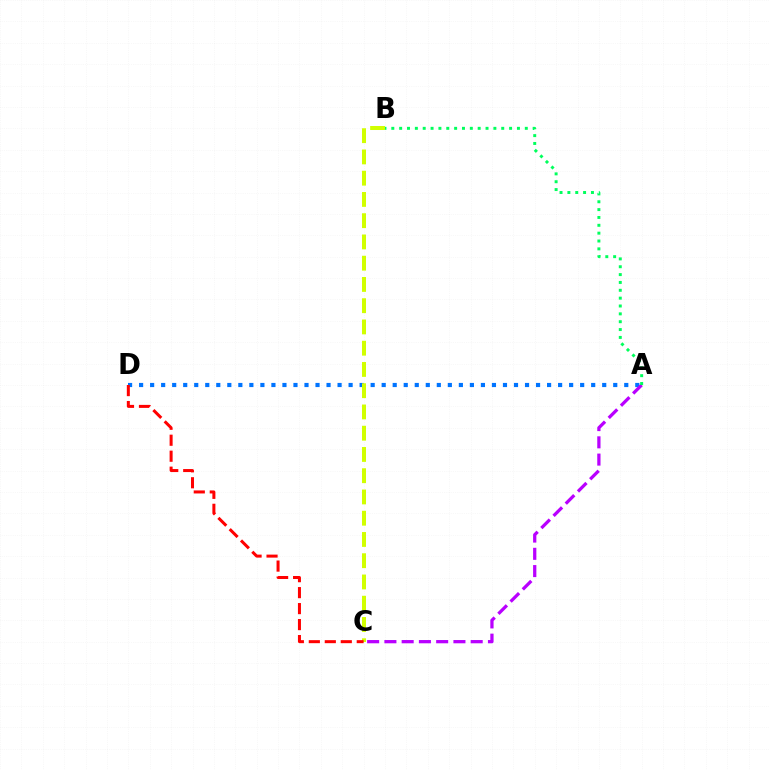{('A', 'D'): [{'color': '#0074ff', 'line_style': 'dotted', 'thickness': 3.0}], ('B', 'C'): [{'color': '#d1ff00', 'line_style': 'dashed', 'thickness': 2.89}], ('C', 'D'): [{'color': '#ff0000', 'line_style': 'dashed', 'thickness': 2.17}], ('A', 'C'): [{'color': '#b900ff', 'line_style': 'dashed', 'thickness': 2.34}], ('A', 'B'): [{'color': '#00ff5c', 'line_style': 'dotted', 'thickness': 2.13}]}